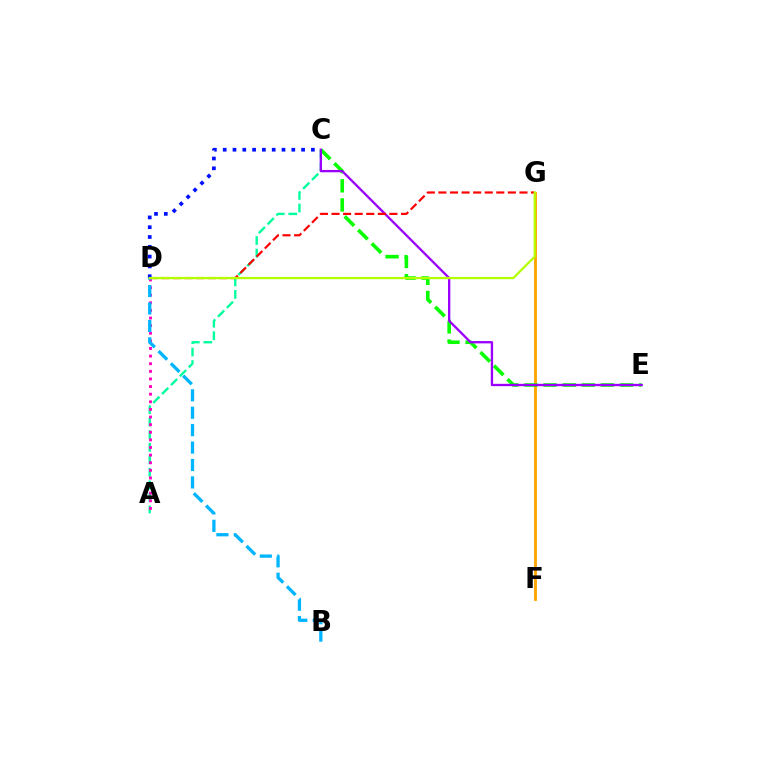{('A', 'C'): [{'color': '#00ff9d', 'line_style': 'dashed', 'thickness': 1.71}], ('F', 'G'): [{'color': '#ffa500', 'line_style': 'solid', 'thickness': 2.05}], ('C', 'E'): [{'color': '#08ff00', 'line_style': 'dashed', 'thickness': 2.6}, {'color': '#9b00ff', 'line_style': 'solid', 'thickness': 1.67}], ('D', 'G'): [{'color': '#ff0000', 'line_style': 'dashed', 'thickness': 1.57}, {'color': '#b3ff00', 'line_style': 'solid', 'thickness': 1.62}], ('A', 'D'): [{'color': '#ff00bd', 'line_style': 'dotted', 'thickness': 2.07}], ('C', 'D'): [{'color': '#0010ff', 'line_style': 'dotted', 'thickness': 2.66}], ('B', 'D'): [{'color': '#00b5ff', 'line_style': 'dashed', 'thickness': 2.37}]}